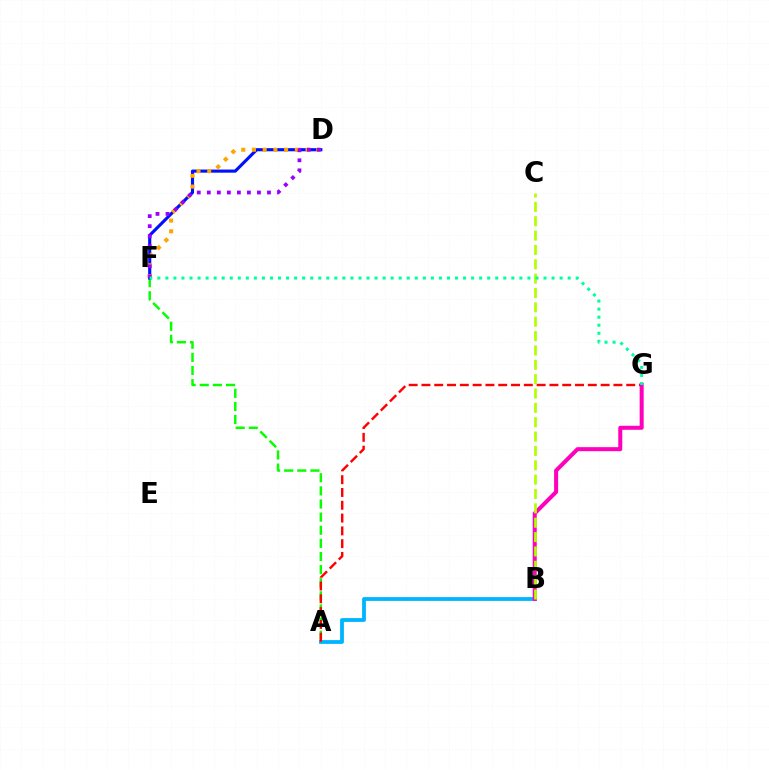{('A', 'F'): [{'color': '#08ff00', 'line_style': 'dashed', 'thickness': 1.78}], ('D', 'F'): [{'color': '#0010ff', 'line_style': 'solid', 'thickness': 2.25}, {'color': '#ffa500', 'line_style': 'dotted', 'thickness': 2.91}, {'color': '#9b00ff', 'line_style': 'dotted', 'thickness': 2.72}], ('A', 'B'): [{'color': '#00b5ff', 'line_style': 'solid', 'thickness': 2.73}], ('A', 'G'): [{'color': '#ff0000', 'line_style': 'dashed', 'thickness': 1.74}], ('B', 'G'): [{'color': '#ff00bd', 'line_style': 'solid', 'thickness': 2.89}], ('B', 'C'): [{'color': '#b3ff00', 'line_style': 'dashed', 'thickness': 1.95}], ('F', 'G'): [{'color': '#00ff9d', 'line_style': 'dotted', 'thickness': 2.19}]}